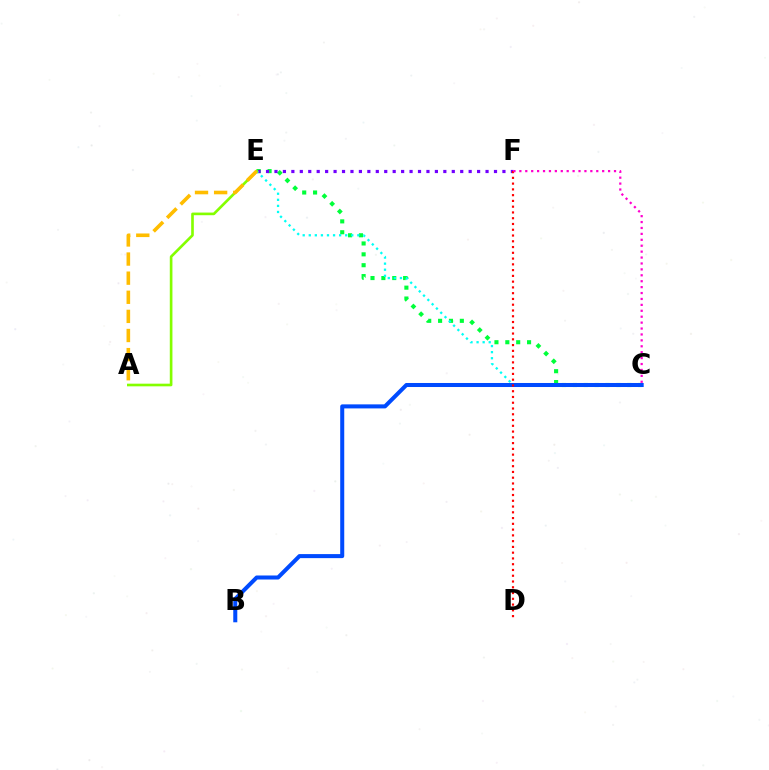{('C', 'E'): [{'color': '#00ff39', 'line_style': 'dotted', 'thickness': 2.95}, {'color': '#00fff6', 'line_style': 'dotted', 'thickness': 1.65}], ('E', 'F'): [{'color': '#7200ff', 'line_style': 'dotted', 'thickness': 2.29}], ('A', 'E'): [{'color': '#84ff00', 'line_style': 'solid', 'thickness': 1.91}, {'color': '#ffbd00', 'line_style': 'dashed', 'thickness': 2.6}], ('B', 'C'): [{'color': '#004bff', 'line_style': 'solid', 'thickness': 2.9}], ('D', 'F'): [{'color': '#ff0000', 'line_style': 'dotted', 'thickness': 1.57}], ('C', 'F'): [{'color': '#ff00cf', 'line_style': 'dotted', 'thickness': 1.61}]}